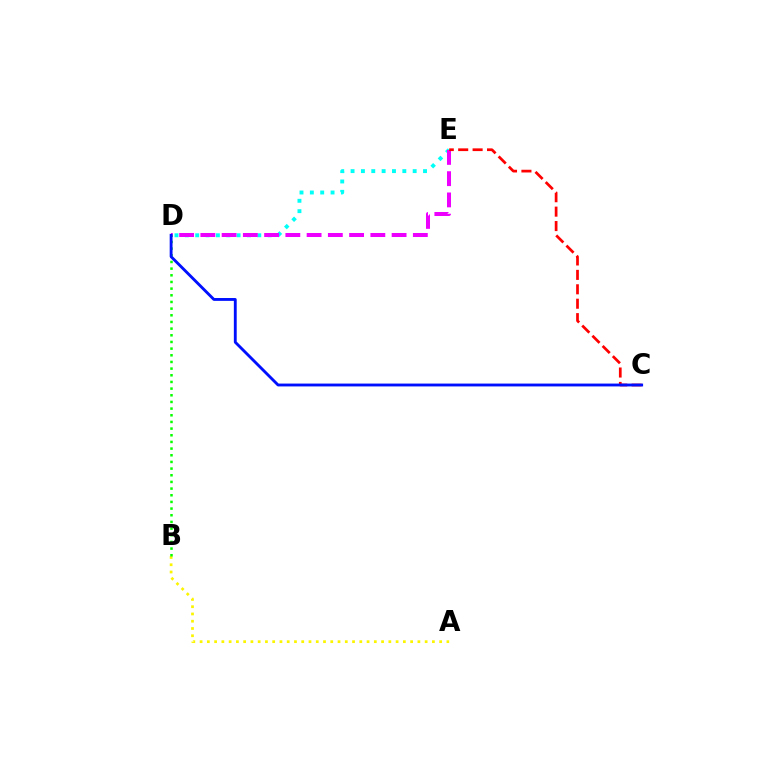{('D', 'E'): [{'color': '#00fff6', 'line_style': 'dotted', 'thickness': 2.81}, {'color': '#ee00ff', 'line_style': 'dashed', 'thickness': 2.89}], ('A', 'B'): [{'color': '#fcf500', 'line_style': 'dotted', 'thickness': 1.97}], ('B', 'D'): [{'color': '#08ff00', 'line_style': 'dotted', 'thickness': 1.81}], ('C', 'E'): [{'color': '#ff0000', 'line_style': 'dashed', 'thickness': 1.96}], ('C', 'D'): [{'color': '#0010ff', 'line_style': 'solid', 'thickness': 2.06}]}